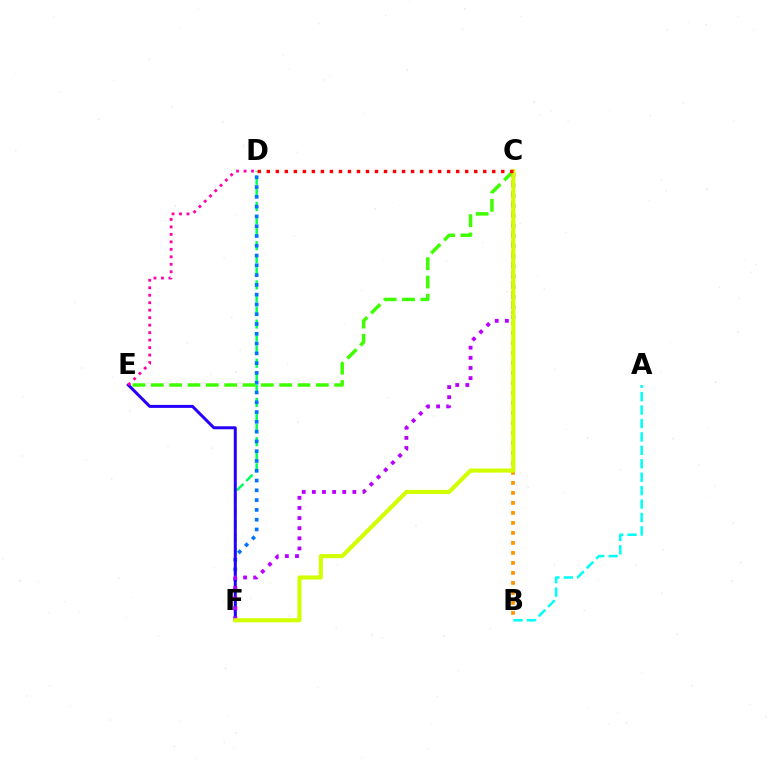{('D', 'F'): [{'color': '#00ff5c', 'line_style': 'dashed', 'thickness': 1.77}, {'color': '#0074ff', 'line_style': 'dotted', 'thickness': 2.66}], ('C', 'E'): [{'color': '#3dff00', 'line_style': 'dashed', 'thickness': 2.49}], ('E', 'F'): [{'color': '#2500ff', 'line_style': 'solid', 'thickness': 2.16}], ('B', 'C'): [{'color': '#ff9400', 'line_style': 'dotted', 'thickness': 2.72}], ('C', 'F'): [{'color': '#b900ff', 'line_style': 'dotted', 'thickness': 2.75}, {'color': '#d1ff00', 'line_style': 'solid', 'thickness': 2.96}], ('A', 'B'): [{'color': '#00fff6', 'line_style': 'dashed', 'thickness': 1.82}], ('C', 'D'): [{'color': '#ff0000', 'line_style': 'dotted', 'thickness': 2.45}], ('D', 'E'): [{'color': '#ff00ac', 'line_style': 'dotted', 'thickness': 2.03}]}